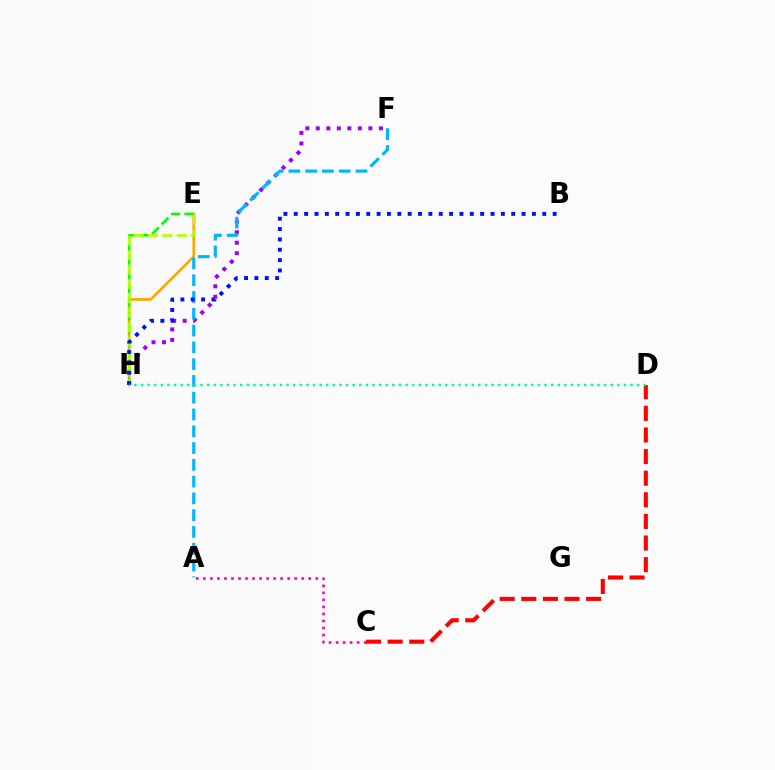{('A', 'C'): [{'color': '#ff00bd', 'line_style': 'dotted', 'thickness': 1.91}], ('E', 'H'): [{'color': '#ffa500', 'line_style': 'solid', 'thickness': 1.89}, {'color': '#08ff00', 'line_style': 'dashed', 'thickness': 1.84}, {'color': '#b3ff00', 'line_style': 'dashed', 'thickness': 1.95}], ('F', 'H'): [{'color': '#9b00ff', 'line_style': 'dotted', 'thickness': 2.86}], ('C', 'D'): [{'color': '#ff0000', 'line_style': 'dashed', 'thickness': 2.94}], ('A', 'F'): [{'color': '#00b5ff', 'line_style': 'dashed', 'thickness': 2.28}], ('B', 'H'): [{'color': '#0010ff', 'line_style': 'dotted', 'thickness': 2.81}], ('D', 'H'): [{'color': '#00ff9d', 'line_style': 'dotted', 'thickness': 1.8}]}